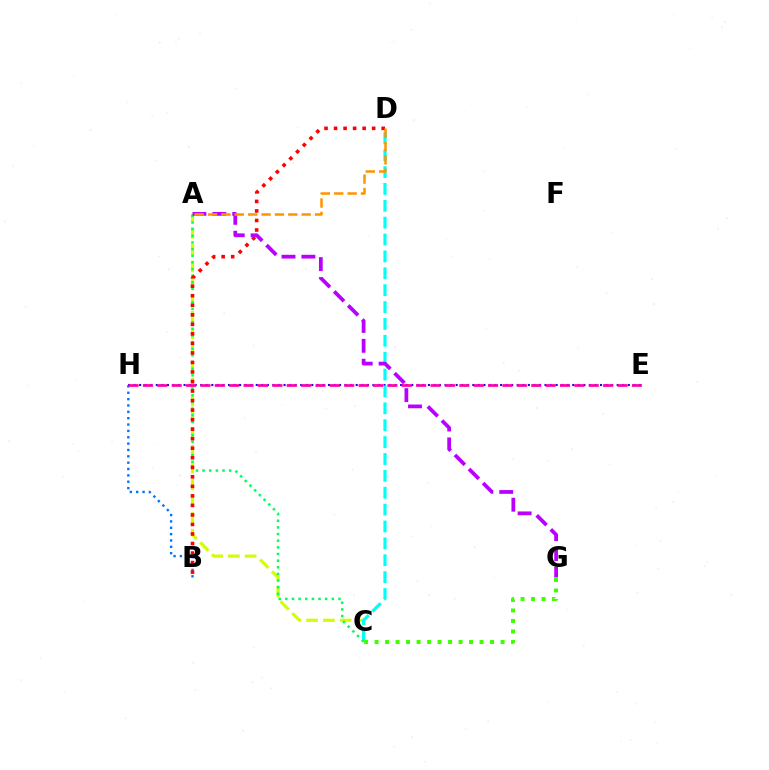{('A', 'C'): [{'color': '#d1ff00', 'line_style': 'dashed', 'thickness': 2.28}, {'color': '#00ff5c', 'line_style': 'dotted', 'thickness': 1.81}], ('B', 'H'): [{'color': '#0074ff', 'line_style': 'dotted', 'thickness': 1.73}], ('E', 'H'): [{'color': '#2500ff', 'line_style': 'dotted', 'thickness': 1.51}, {'color': '#ff00ac', 'line_style': 'dashed', 'thickness': 1.95}], ('C', 'D'): [{'color': '#00fff6', 'line_style': 'dashed', 'thickness': 2.29}], ('B', 'D'): [{'color': '#ff0000', 'line_style': 'dotted', 'thickness': 2.59}], ('A', 'G'): [{'color': '#b900ff', 'line_style': 'dashed', 'thickness': 2.7}], ('A', 'D'): [{'color': '#ff9400', 'line_style': 'dashed', 'thickness': 1.82}], ('C', 'G'): [{'color': '#3dff00', 'line_style': 'dotted', 'thickness': 2.85}]}